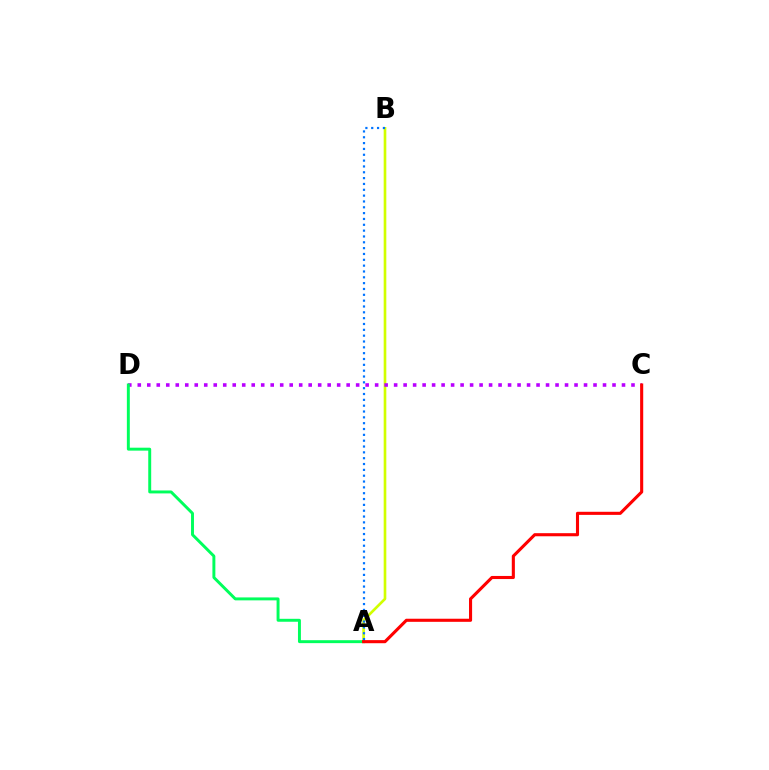{('A', 'B'): [{'color': '#d1ff00', 'line_style': 'solid', 'thickness': 1.91}, {'color': '#0074ff', 'line_style': 'dotted', 'thickness': 1.59}], ('C', 'D'): [{'color': '#b900ff', 'line_style': 'dotted', 'thickness': 2.58}], ('A', 'D'): [{'color': '#00ff5c', 'line_style': 'solid', 'thickness': 2.12}], ('A', 'C'): [{'color': '#ff0000', 'line_style': 'solid', 'thickness': 2.23}]}